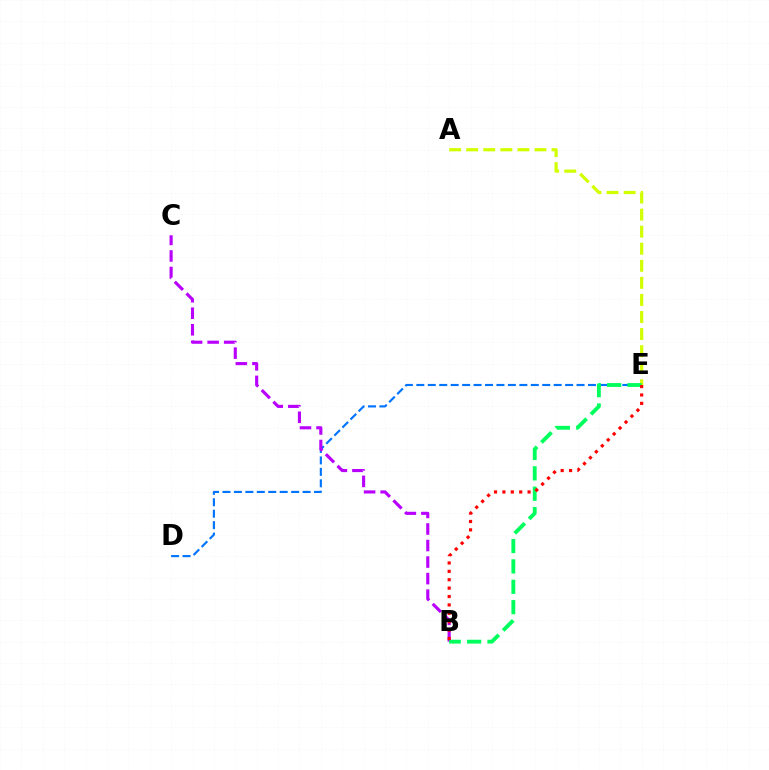{('D', 'E'): [{'color': '#0074ff', 'line_style': 'dashed', 'thickness': 1.55}], ('A', 'E'): [{'color': '#d1ff00', 'line_style': 'dashed', 'thickness': 2.32}], ('B', 'C'): [{'color': '#b900ff', 'line_style': 'dashed', 'thickness': 2.25}], ('B', 'E'): [{'color': '#00ff5c', 'line_style': 'dashed', 'thickness': 2.77}, {'color': '#ff0000', 'line_style': 'dotted', 'thickness': 2.28}]}